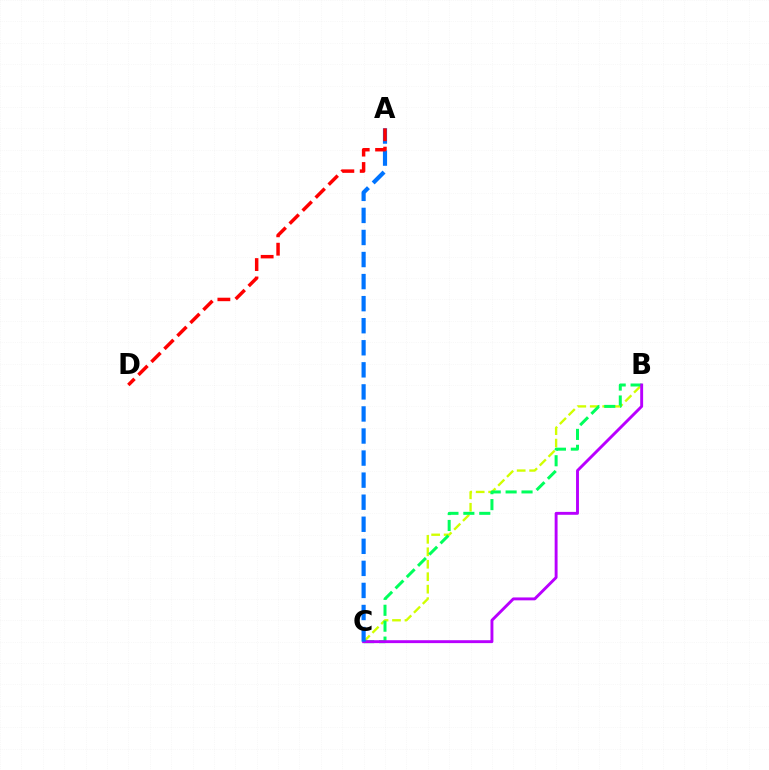{('B', 'C'): [{'color': '#d1ff00', 'line_style': 'dashed', 'thickness': 1.69}, {'color': '#00ff5c', 'line_style': 'dashed', 'thickness': 2.16}, {'color': '#b900ff', 'line_style': 'solid', 'thickness': 2.09}], ('A', 'C'): [{'color': '#0074ff', 'line_style': 'dashed', 'thickness': 3.0}], ('A', 'D'): [{'color': '#ff0000', 'line_style': 'dashed', 'thickness': 2.5}]}